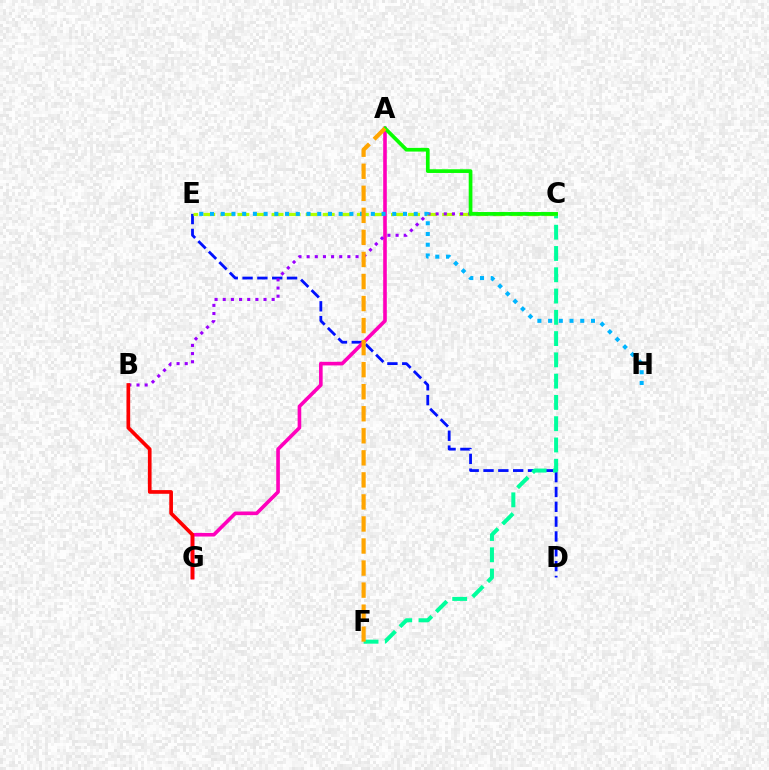{('D', 'E'): [{'color': '#0010ff', 'line_style': 'dashed', 'thickness': 2.01}], ('C', 'F'): [{'color': '#00ff9d', 'line_style': 'dashed', 'thickness': 2.89}], ('C', 'E'): [{'color': '#b3ff00', 'line_style': 'dashed', 'thickness': 2.32}], ('A', 'G'): [{'color': '#ff00bd', 'line_style': 'solid', 'thickness': 2.61}], ('B', 'C'): [{'color': '#9b00ff', 'line_style': 'dotted', 'thickness': 2.21}], ('E', 'H'): [{'color': '#00b5ff', 'line_style': 'dotted', 'thickness': 2.91}], ('A', 'C'): [{'color': '#08ff00', 'line_style': 'solid', 'thickness': 2.67}], ('B', 'G'): [{'color': '#ff0000', 'line_style': 'solid', 'thickness': 2.66}], ('A', 'F'): [{'color': '#ffa500', 'line_style': 'dashed', 'thickness': 2.99}]}